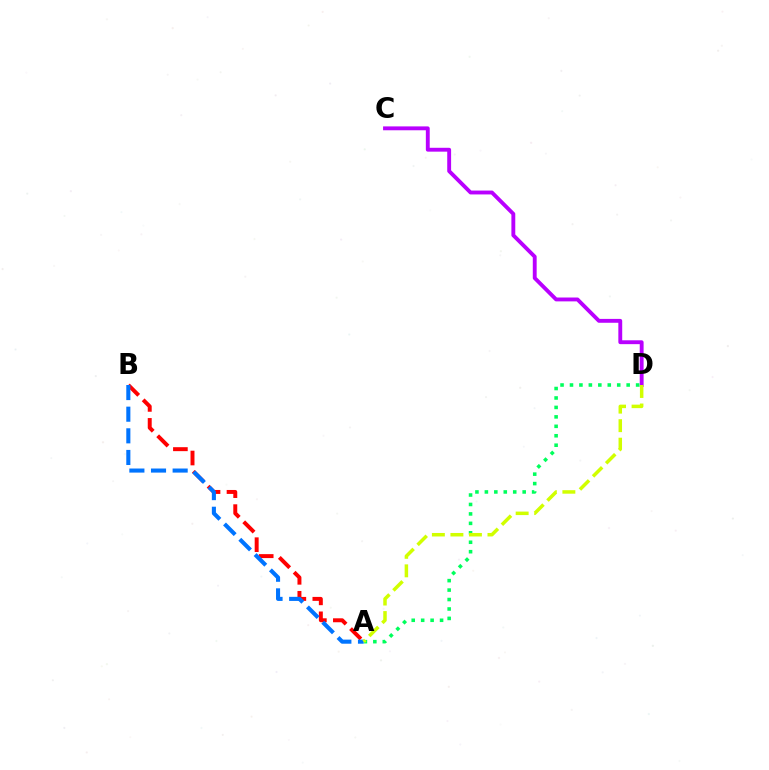{('A', 'B'): [{'color': '#ff0000', 'line_style': 'dashed', 'thickness': 2.85}, {'color': '#0074ff', 'line_style': 'dashed', 'thickness': 2.94}], ('C', 'D'): [{'color': '#b900ff', 'line_style': 'solid', 'thickness': 2.79}], ('A', 'D'): [{'color': '#00ff5c', 'line_style': 'dotted', 'thickness': 2.57}, {'color': '#d1ff00', 'line_style': 'dashed', 'thickness': 2.52}]}